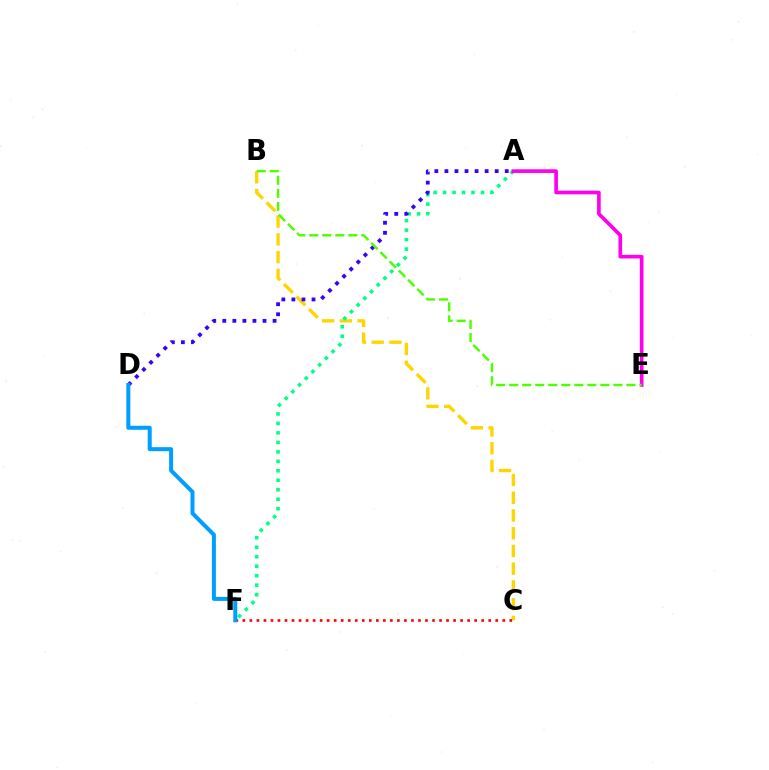{('B', 'C'): [{'color': '#ffd500', 'line_style': 'dashed', 'thickness': 2.41}], ('A', 'F'): [{'color': '#00ff86', 'line_style': 'dotted', 'thickness': 2.58}], ('A', 'E'): [{'color': '#ff00ed', 'line_style': 'solid', 'thickness': 2.63}], ('C', 'F'): [{'color': '#ff0000', 'line_style': 'dotted', 'thickness': 1.91}], ('A', 'D'): [{'color': '#3700ff', 'line_style': 'dotted', 'thickness': 2.73}], ('B', 'E'): [{'color': '#4fff00', 'line_style': 'dashed', 'thickness': 1.77}], ('D', 'F'): [{'color': '#009eff', 'line_style': 'solid', 'thickness': 2.89}]}